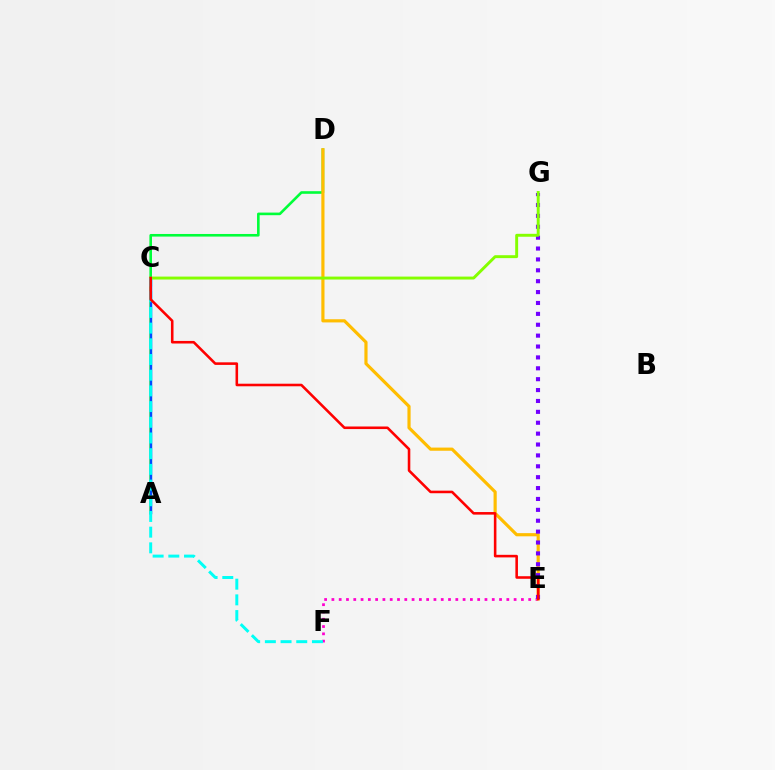{('E', 'F'): [{'color': '#ff00cf', 'line_style': 'dotted', 'thickness': 1.98}], ('A', 'D'): [{'color': '#00ff39', 'line_style': 'solid', 'thickness': 1.88}], ('D', 'E'): [{'color': '#ffbd00', 'line_style': 'solid', 'thickness': 2.28}], ('E', 'G'): [{'color': '#7200ff', 'line_style': 'dotted', 'thickness': 2.96}], ('A', 'C'): [{'color': '#004bff', 'line_style': 'solid', 'thickness': 1.76}], ('C', 'G'): [{'color': '#84ff00', 'line_style': 'solid', 'thickness': 2.11}], ('C', 'F'): [{'color': '#00fff6', 'line_style': 'dashed', 'thickness': 2.13}], ('C', 'E'): [{'color': '#ff0000', 'line_style': 'solid', 'thickness': 1.85}]}